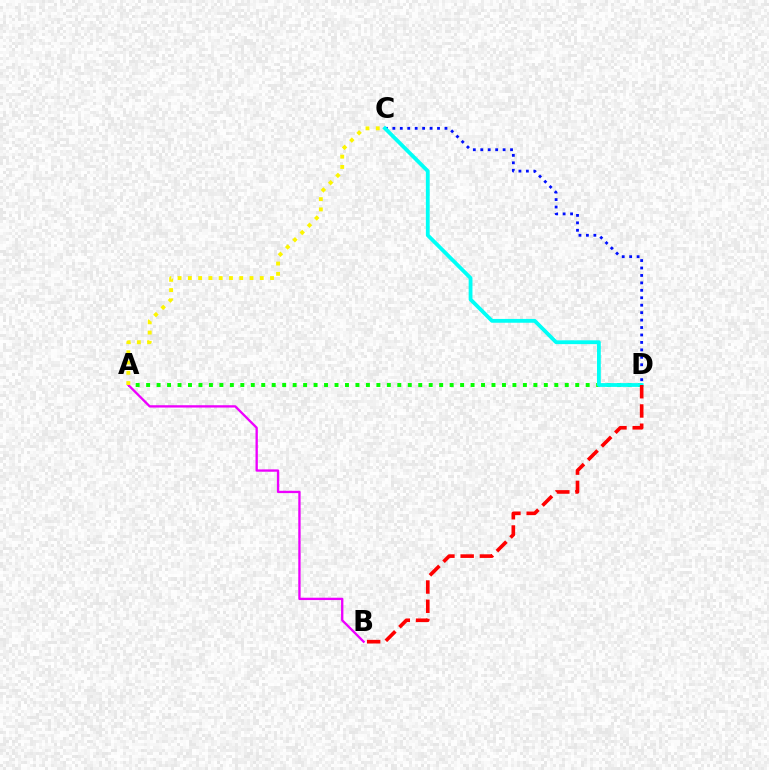{('A', 'D'): [{'color': '#08ff00', 'line_style': 'dotted', 'thickness': 2.84}], ('C', 'D'): [{'color': '#0010ff', 'line_style': 'dotted', 'thickness': 2.02}, {'color': '#00fff6', 'line_style': 'solid', 'thickness': 2.74}], ('B', 'D'): [{'color': '#ff0000', 'line_style': 'dashed', 'thickness': 2.62}], ('A', 'B'): [{'color': '#ee00ff', 'line_style': 'solid', 'thickness': 1.68}], ('A', 'C'): [{'color': '#fcf500', 'line_style': 'dotted', 'thickness': 2.79}]}